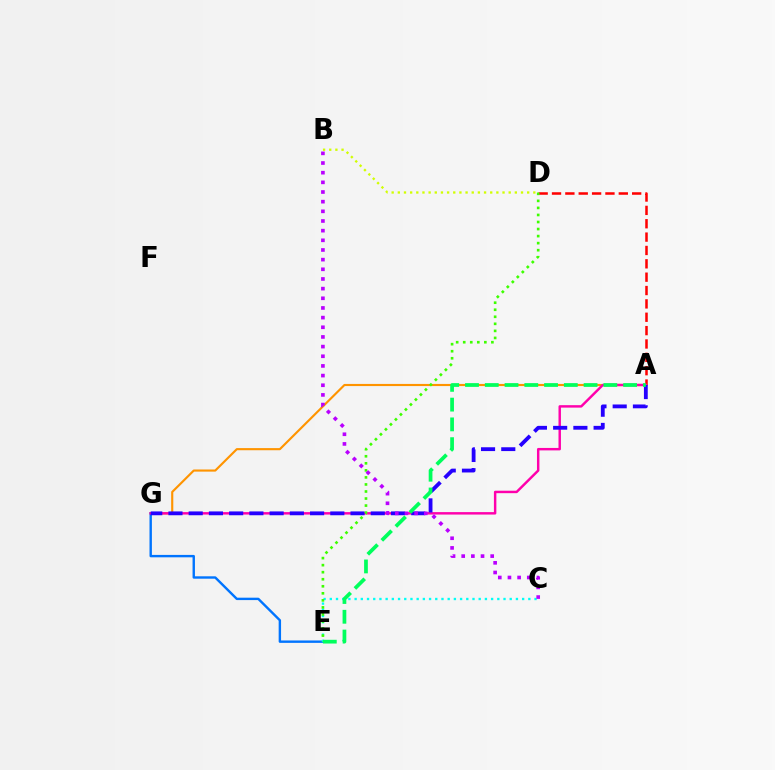{('A', 'D'): [{'color': '#ff0000', 'line_style': 'dashed', 'thickness': 1.81}], ('A', 'G'): [{'color': '#ff9400', 'line_style': 'solid', 'thickness': 1.54}, {'color': '#ff00ac', 'line_style': 'solid', 'thickness': 1.76}, {'color': '#2500ff', 'line_style': 'dashed', 'thickness': 2.75}], ('E', 'G'): [{'color': '#0074ff', 'line_style': 'solid', 'thickness': 1.73}], ('C', 'E'): [{'color': '#00fff6', 'line_style': 'dotted', 'thickness': 1.69}], ('D', 'E'): [{'color': '#3dff00', 'line_style': 'dotted', 'thickness': 1.91}], ('B', 'C'): [{'color': '#b900ff', 'line_style': 'dotted', 'thickness': 2.63}], ('B', 'D'): [{'color': '#d1ff00', 'line_style': 'dotted', 'thickness': 1.67}], ('A', 'E'): [{'color': '#00ff5c', 'line_style': 'dashed', 'thickness': 2.68}]}